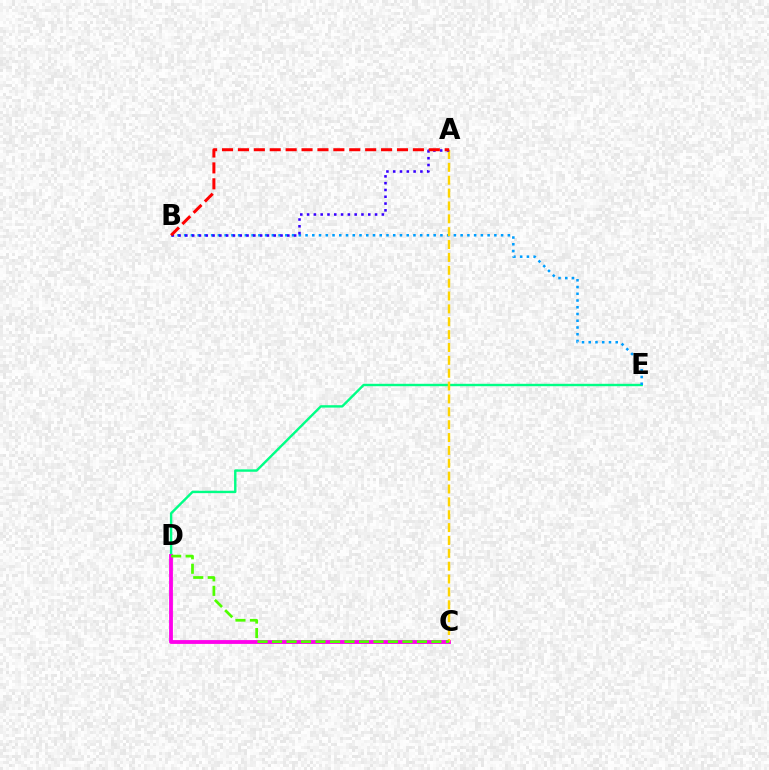{('D', 'E'): [{'color': '#00ff86', 'line_style': 'solid', 'thickness': 1.73}], ('B', 'E'): [{'color': '#009eff', 'line_style': 'dotted', 'thickness': 1.83}], ('C', 'D'): [{'color': '#ff00ed', 'line_style': 'solid', 'thickness': 2.75}, {'color': '#4fff00', 'line_style': 'dashed', 'thickness': 1.97}], ('A', 'C'): [{'color': '#ffd500', 'line_style': 'dashed', 'thickness': 1.75}], ('A', 'B'): [{'color': '#3700ff', 'line_style': 'dotted', 'thickness': 1.85}, {'color': '#ff0000', 'line_style': 'dashed', 'thickness': 2.16}]}